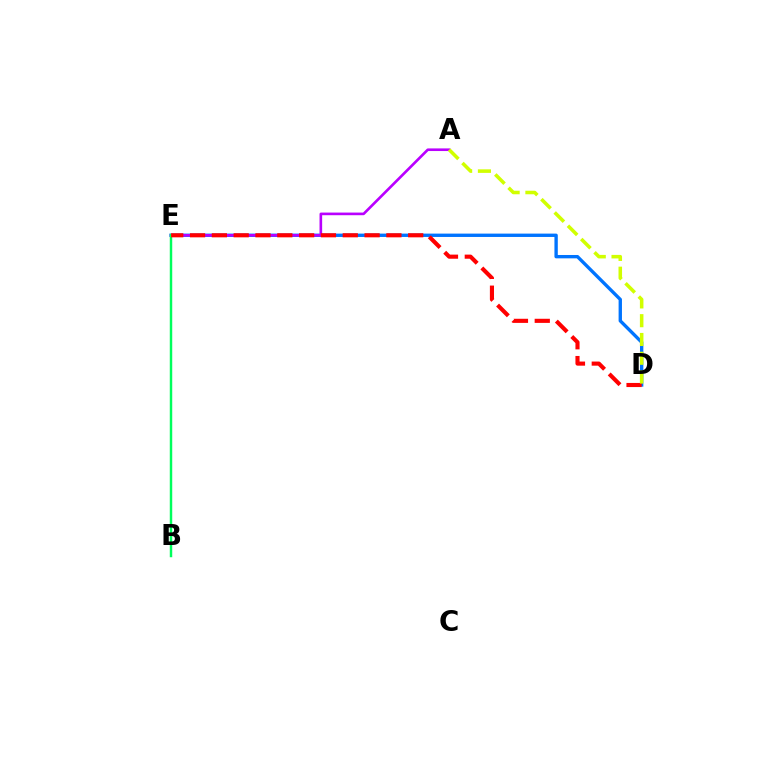{('D', 'E'): [{'color': '#0074ff', 'line_style': 'solid', 'thickness': 2.42}, {'color': '#ff0000', 'line_style': 'dashed', 'thickness': 2.96}], ('A', 'E'): [{'color': '#b900ff', 'line_style': 'solid', 'thickness': 1.9}], ('B', 'E'): [{'color': '#00ff5c', 'line_style': 'solid', 'thickness': 1.77}], ('A', 'D'): [{'color': '#d1ff00', 'line_style': 'dashed', 'thickness': 2.55}]}